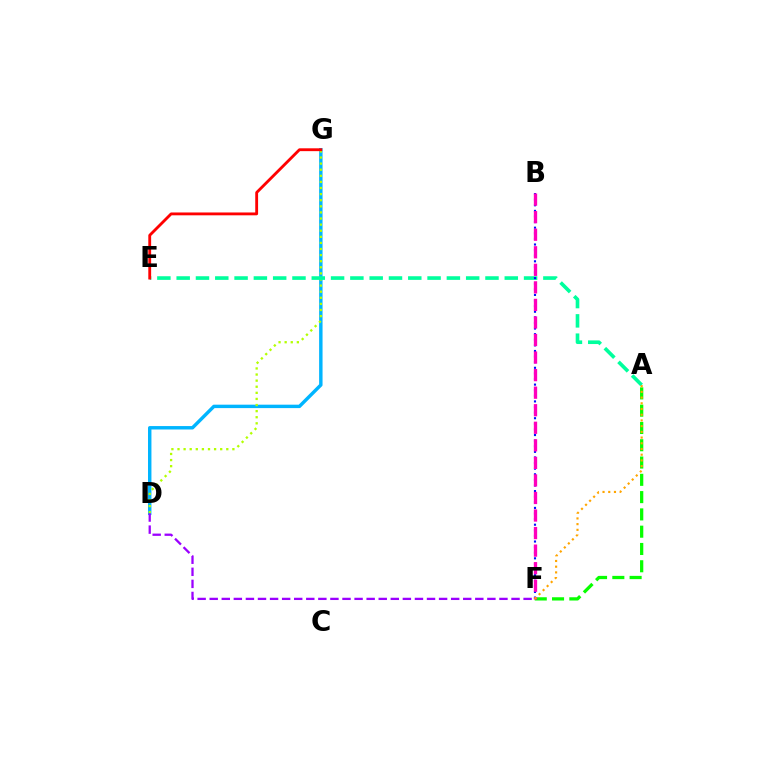{('D', 'G'): [{'color': '#00b5ff', 'line_style': 'solid', 'thickness': 2.47}, {'color': '#b3ff00', 'line_style': 'dotted', 'thickness': 1.66}], ('D', 'F'): [{'color': '#9b00ff', 'line_style': 'dashed', 'thickness': 1.64}], ('A', 'E'): [{'color': '#00ff9d', 'line_style': 'dashed', 'thickness': 2.62}], ('B', 'F'): [{'color': '#0010ff', 'line_style': 'dotted', 'thickness': 1.52}, {'color': '#ff00bd', 'line_style': 'dashed', 'thickness': 2.38}], ('A', 'F'): [{'color': '#08ff00', 'line_style': 'dashed', 'thickness': 2.35}, {'color': '#ffa500', 'line_style': 'dotted', 'thickness': 1.55}], ('E', 'G'): [{'color': '#ff0000', 'line_style': 'solid', 'thickness': 2.04}]}